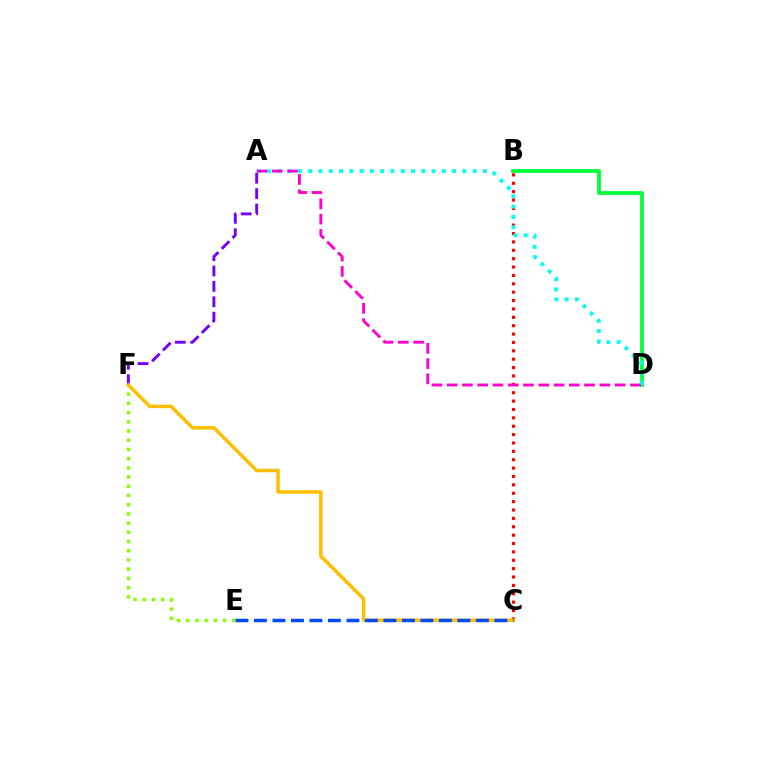{('A', 'F'): [{'color': '#7200ff', 'line_style': 'dashed', 'thickness': 2.09}], ('E', 'F'): [{'color': '#84ff00', 'line_style': 'dotted', 'thickness': 2.5}], ('B', 'C'): [{'color': '#ff0000', 'line_style': 'dotted', 'thickness': 2.28}], ('C', 'F'): [{'color': '#ffbd00', 'line_style': 'solid', 'thickness': 2.51}], ('B', 'D'): [{'color': '#00ff39', 'line_style': 'solid', 'thickness': 2.72}], ('A', 'D'): [{'color': '#00fff6', 'line_style': 'dotted', 'thickness': 2.79}, {'color': '#ff00cf', 'line_style': 'dashed', 'thickness': 2.07}], ('C', 'E'): [{'color': '#004bff', 'line_style': 'dashed', 'thickness': 2.51}]}